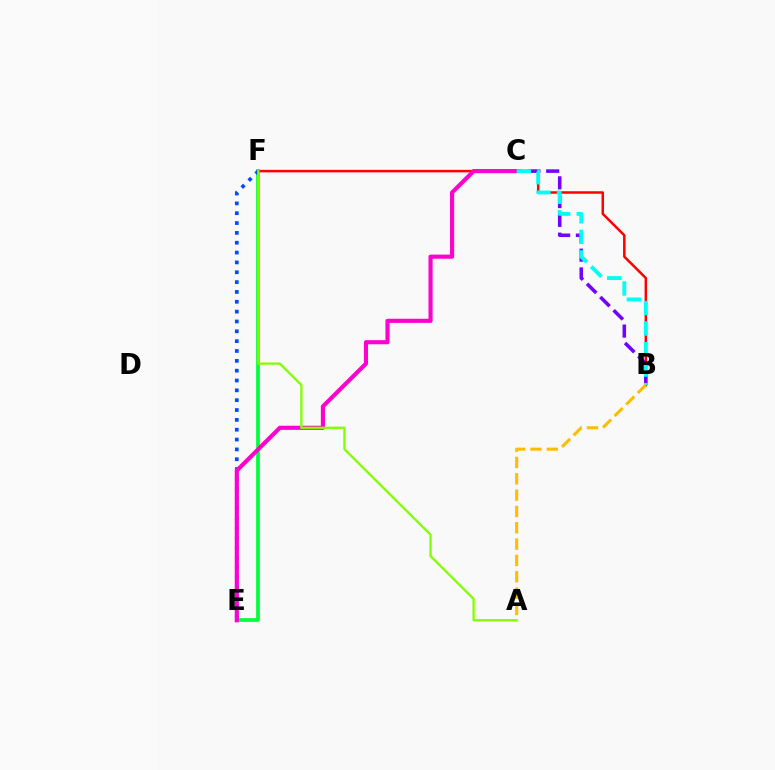{('E', 'F'): [{'color': '#00ff39', 'line_style': 'solid', 'thickness': 2.66}, {'color': '#004bff', 'line_style': 'dotted', 'thickness': 2.67}], ('B', 'F'): [{'color': '#ff0000', 'line_style': 'solid', 'thickness': 1.8}], ('B', 'C'): [{'color': '#7200ff', 'line_style': 'dashed', 'thickness': 2.55}, {'color': '#00fff6', 'line_style': 'dashed', 'thickness': 2.79}], ('C', 'E'): [{'color': '#ff00cf', 'line_style': 'solid', 'thickness': 2.97}], ('A', 'B'): [{'color': '#ffbd00', 'line_style': 'dashed', 'thickness': 2.22}], ('A', 'F'): [{'color': '#84ff00', 'line_style': 'solid', 'thickness': 1.66}]}